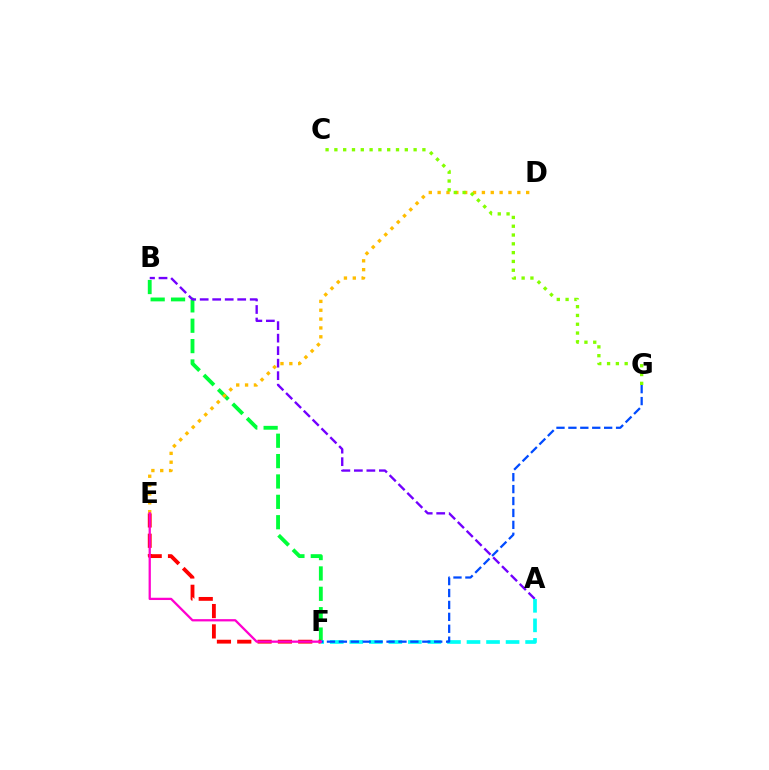{('B', 'F'): [{'color': '#00ff39', 'line_style': 'dashed', 'thickness': 2.77}], ('A', 'B'): [{'color': '#7200ff', 'line_style': 'dashed', 'thickness': 1.7}], ('E', 'F'): [{'color': '#ff0000', 'line_style': 'dashed', 'thickness': 2.76}, {'color': '#ff00cf', 'line_style': 'solid', 'thickness': 1.64}], ('A', 'F'): [{'color': '#00fff6', 'line_style': 'dashed', 'thickness': 2.65}], ('D', 'E'): [{'color': '#ffbd00', 'line_style': 'dotted', 'thickness': 2.41}], ('F', 'G'): [{'color': '#004bff', 'line_style': 'dashed', 'thickness': 1.62}], ('C', 'G'): [{'color': '#84ff00', 'line_style': 'dotted', 'thickness': 2.39}]}